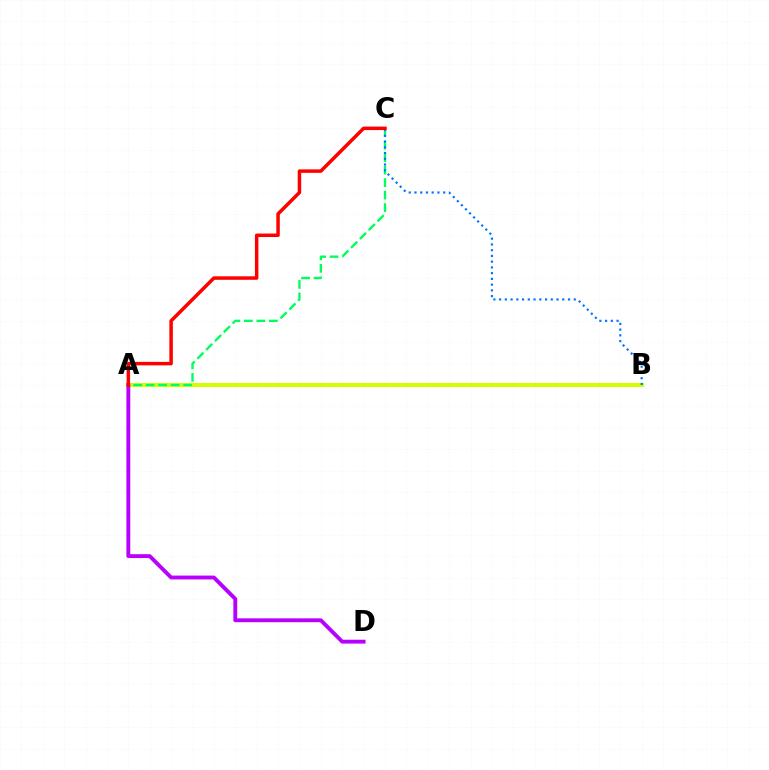{('A', 'B'): [{'color': '#d1ff00', 'line_style': 'solid', 'thickness': 2.88}], ('A', 'C'): [{'color': '#00ff5c', 'line_style': 'dashed', 'thickness': 1.7}, {'color': '#ff0000', 'line_style': 'solid', 'thickness': 2.5}], ('A', 'D'): [{'color': '#b900ff', 'line_style': 'solid', 'thickness': 2.78}], ('B', 'C'): [{'color': '#0074ff', 'line_style': 'dotted', 'thickness': 1.56}]}